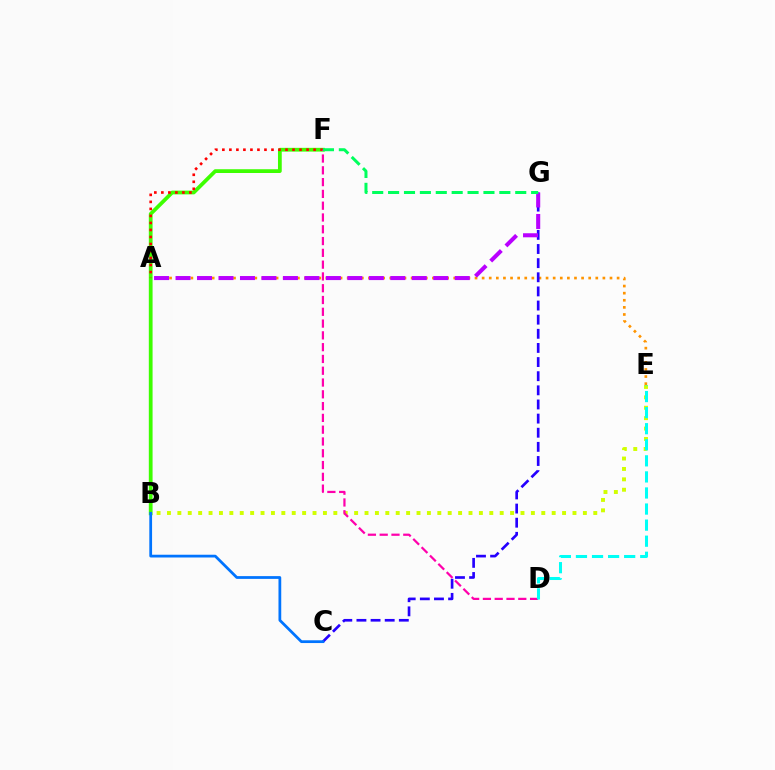{('A', 'E'): [{'color': '#ff9400', 'line_style': 'dotted', 'thickness': 1.93}], ('B', 'E'): [{'color': '#d1ff00', 'line_style': 'dotted', 'thickness': 2.83}], ('B', 'F'): [{'color': '#3dff00', 'line_style': 'solid', 'thickness': 2.71}], ('C', 'G'): [{'color': '#2500ff', 'line_style': 'dashed', 'thickness': 1.92}], ('A', 'F'): [{'color': '#ff0000', 'line_style': 'dotted', 'thickness': 1.91}], ('B', 'C'): [{'color': '#0074ff', 'line_style': 'solid', 'thickness': 1.99}], ('A', 'G'): [{'color': '#b900ff', 'line_style': 'dashed', 'thickness': 2.92}], ('D', 'F'): [{'color': '#ff00ac', 'line_style': 'dashed', 'thickness': 1.6}], ('D', 'E'): [{'color': '#00fff6', 'line_style': 'dashed', 'thickness': 2.18}], ('F', 'G'): [{'color': '#00ff5c', 'line_style': 'dashed', 'thickness': 2.16}]}